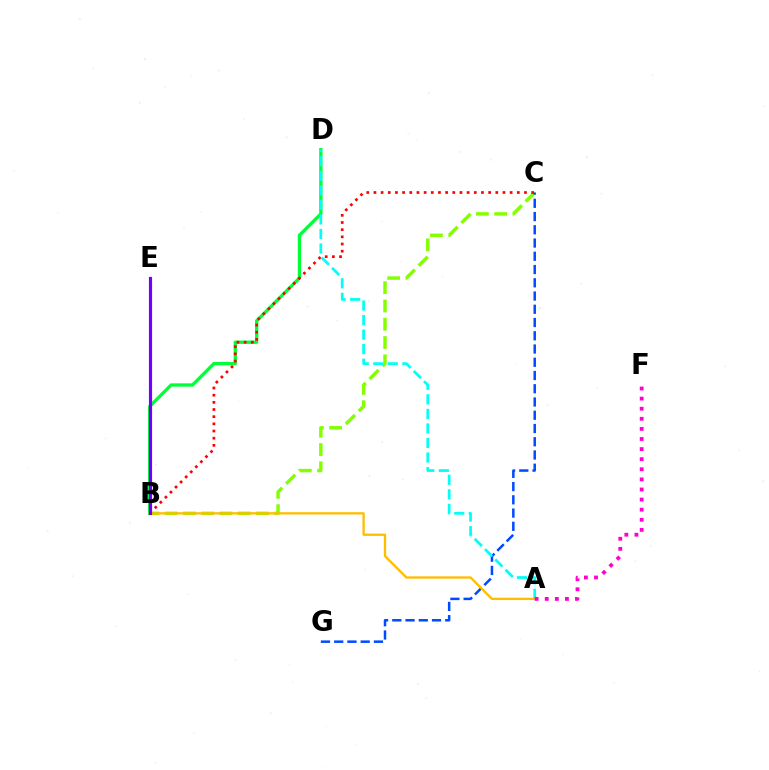{('B', 'D'): [{'color': '#00ff39', 'line_style': 'solid', 'thickness': 2.4}], ('B', 'C'): [{'color': '#84ff00', 'line_style': 'dashed', 'thickness': 2.48}, {'color': '#ff0000', 'line_style': 'dotted', 'thickness': 1.95}], ('C', 'G'): [{'color': '#004bff', 'line_style': 'dashed', 'thickness': 1.8}], ('A', 'D'): [{'color': '#00fff6', 'line_style': 'dashed', 'thickness': 1.98}], ('A', 'B'): [{'color': '#ffbd00', 'line_style': 'solid', 'thickness': 1.66}], ('B', 'E'): [{'color': '#7200ff', 'line_style': 'solid', 'thickness': 2.28}], ('A', 'F'): [{'color': '#ff00cf', 'line_style': 'dotted', 'thickness': 2.74}]}